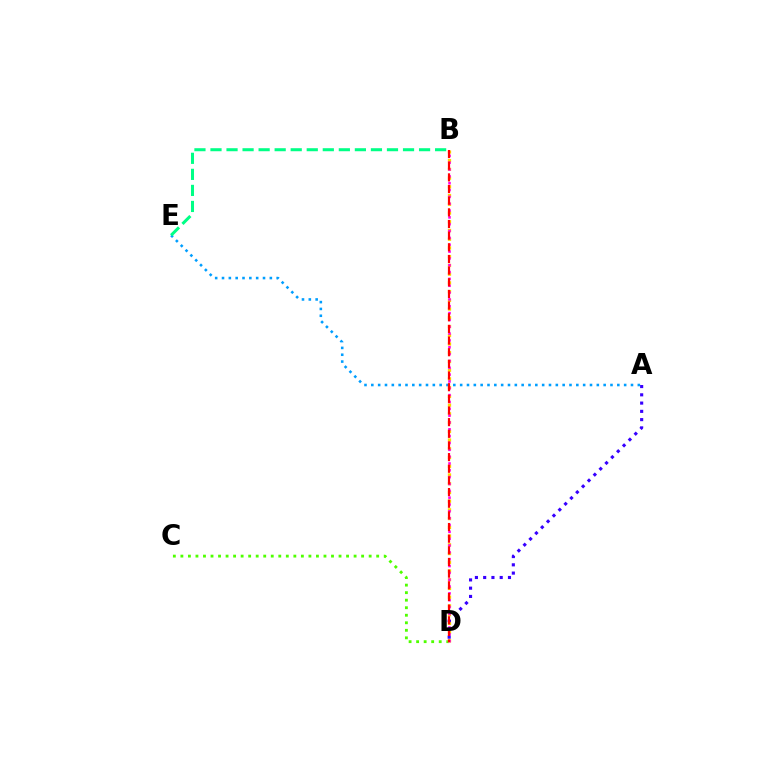{('C', 'D'): [{'color': '#4fff00', 'line_style': 'dotted', 'thickness': 2.05}], ('B', 'D'): [{'color': '#ffd500', 'line_style': 'dotted', 'thickness': 2.37}, {'color': '#ff00ed', 'line_style': 'dotted', 'thickness': 1.86}, {'color': '#ff0000', 'line_style': 'dashed', 'thickness': 1.58}], ('A', 'E'): [{'color': '#009eff', 'line_style': 'dotted', 'thickness': 1.86}], ('A', 'D'): [{'color': '#3700ff', 'line_style': 'dotted', 'thickness': 2.25}], ('B', 'E'): [{'color': '#00ff86', 'line_style': 'dashed', 'thickness': 2.18}]}